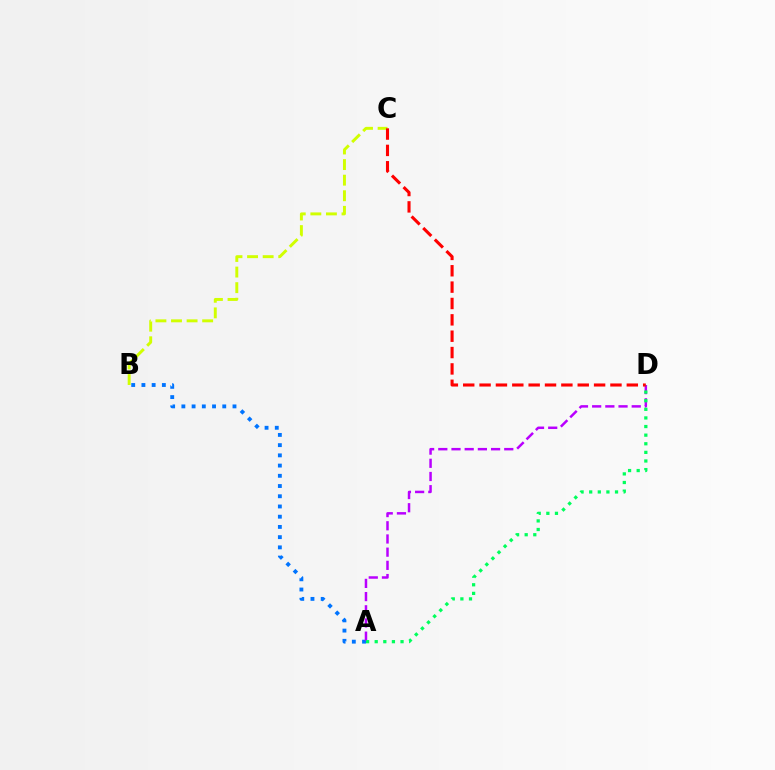{('A', 'B'): [{'color': '#0074ff', 'line_style': 'dotted', 'thickness': 2.78}], ('A', 'D'): [{'color': '#b900ff', 'line_style': 'dashed', 'thickness': 1.79}, {'color': '#00ff5c', 'line_style': 'dotted', 'thickness': 2.34}], ('B', 'C'): [{'color': '#d1ff00', 'line_style': 'dashed', 'thickness': 2.12}], ('C', 'D'): [{'color': '#ff0000', 'line_style': 'dashed', 'thickness': 2.22}]}